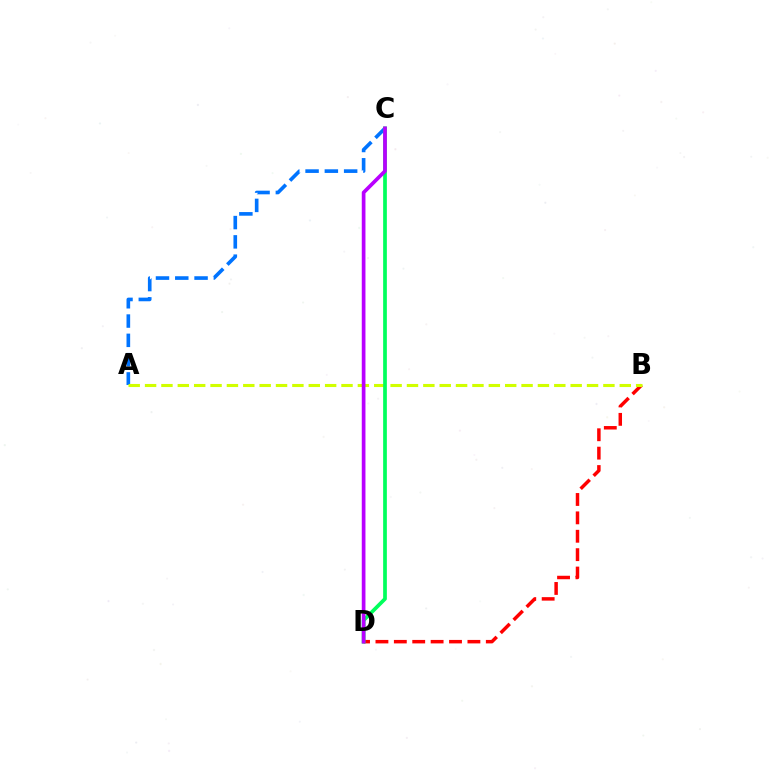{('B', 'D'): [{'color': '#ff0000', 'line_style': 'dashed', 'thickness': 2.5}], ('A', 'C'): [{'color': '#0074ff', 'line_style': 'dashed', 'thickness': 2.62}], ('A', 'B'): [{'color': '#d1ff00', 'line_style': 'dashed', 'thickness': 2.22}], ('C', 'D'): [{'color': '#00ff5c', 'line_style': 'solid', 'thickness': 2.67}, {'color': '#b900ff', 'line_style': 'solid', 'thickness': 2.66}]}